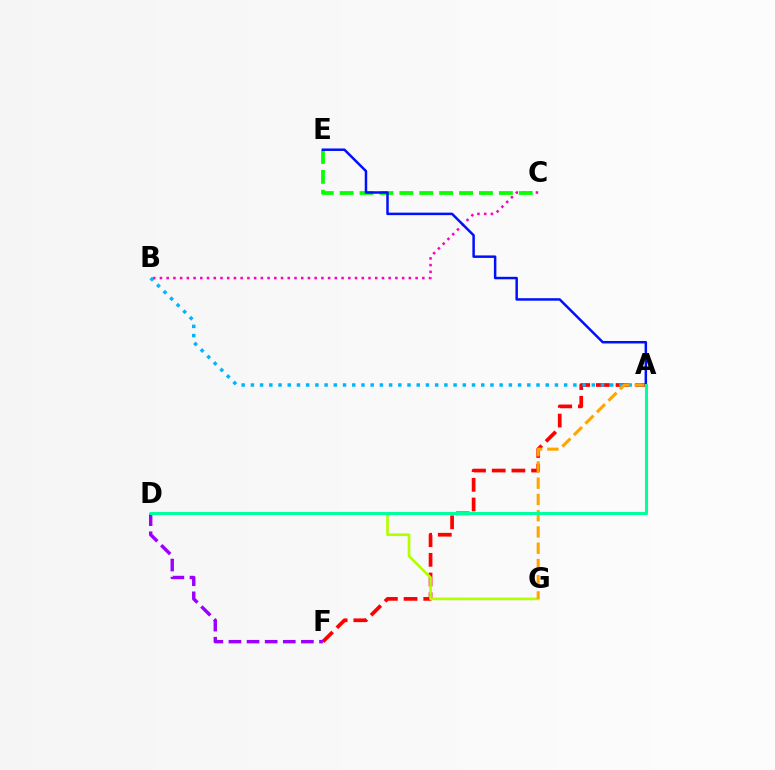{('A', 'F'): [{'color': '#ff0000', 'line_style': 'dashed', 'thickness': 2.67}], ('D', 'F'): [{'color': '#9b00ff', 'line_style': 'dashed', 'thickness': 2.46}], ('D', 'G'): [{'color': '#b3ff00', 'line_style': 'solid', 'thickness': 1.93}], ('B', 'C'): [{'color': '#ff00bd', 'line_style': 'dotted', 'thickness': 1.83}], ('A', 'B'): [{'color': '#00b5ff', 'line_style': 'dotted', 'thickness': 2.5}], ('C', 'E'): [{'color': '#08ff00', 'line_style': 'dashed', 'thickness': 2.7}], ('A', 'G'): [{'color': '#ffa500', 'line_style': 'dashed', 'thickness': 2.21}], ('A', 'E'): [{'color': '#0010ff', 'line_style': 'solid', 'thickness': 1.79}], ('A', 'D'): [{'color': '#00ff9d', 'line_style': 'solid', 'thickness': 2.21}]}